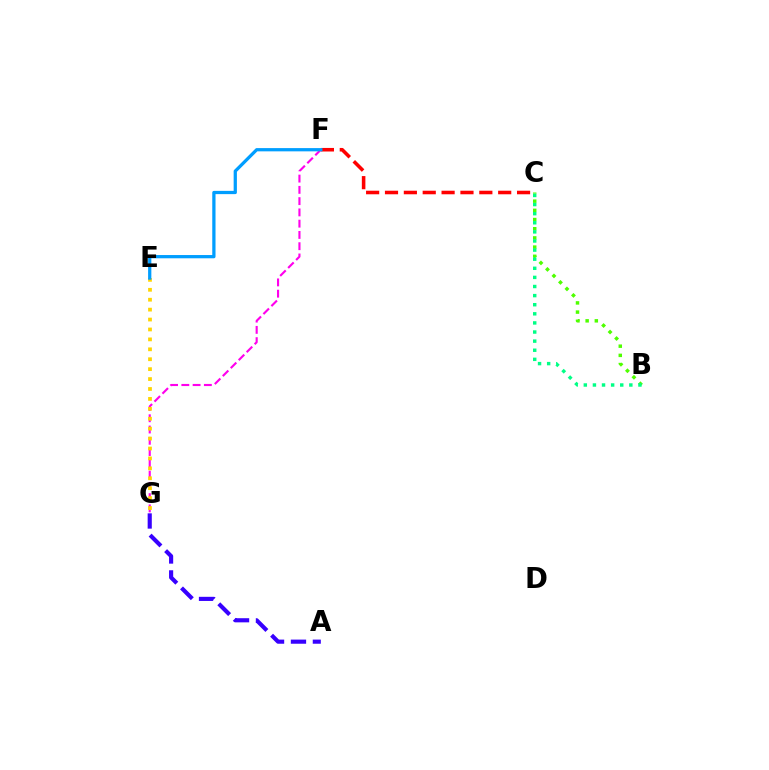{('C', 'F'): [{'color': '#ff0000', 'line_style': 'dashed', 'thickness': 2.56}], ('F', 'G'): [{'color': '#ff00ed', 'line_style': 'dashed', 'thickness': 1.53}], ('E', 'G'): [{'color': '#ffd500', 'line_style': 'dotted', 'thickness': 2.7}], ('A', 'G'): [{'color': '#3700ff', 'line_style': 'dashed', 'thickness': 2.98}], ('E', 'F'): [{'color': '#009eff', 'line_style': 'solid', 'thickness': 2.34}], ('B', 'C'): [{'color': '#4fff00', 'line_style': 'dotted', 'thickness': 2.5}, {'color': '#00ff86', 'line_style': 'dotted', 'thickness': 2.47}]}